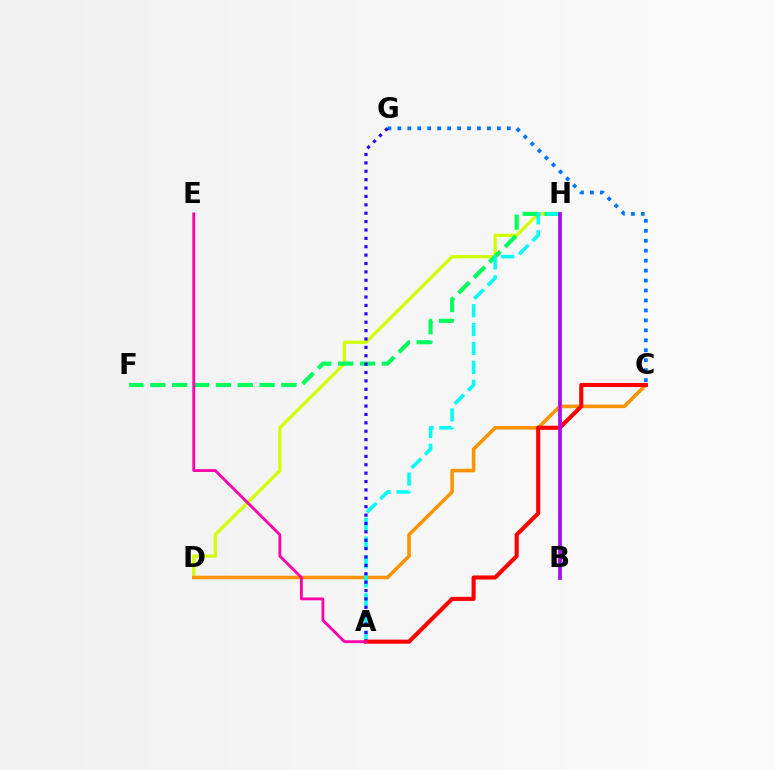{('D', 'H'): [{'color': '#d1ff00', 'line_style': 'solid', 'thickness': 2.34}], ('B', 'H'): [{'color': '#3dff00', 'line_style': 'solid', 'thickness': 2.79}, {'color': '#b900ff', 'line_style': 'solid', 'thickness': 2.57}], ('C', 'D'): [{'color': '#ff9400', 'line_style': 'solid', 'thickness': 2.58}], ('C', 'G'): [{'color': '#0074ff', 'line_style': 'dotted', 'thickness': 2.7}], ('F', 'H'): [{'color': '#00ff5c', 'line_style': 'dashed', 'thickness': 2.97}], ('A', 'H'): [{'color': '#00fff6', 'line_style': 'dashed', 'thickness': 2.57}], ('A', 'G'): [{'color': '#2500ff', 'line_style': 'dotted', 'thickness': 2.28}], ('A', 'C'): [{'color': '#ff0000', 'line_style': 'solid', 'thickness': 2.94}], ('A', 'E'): [{'color': '#ff00ac', 'line_style': 'solid', 'thickness': 2.03}]}